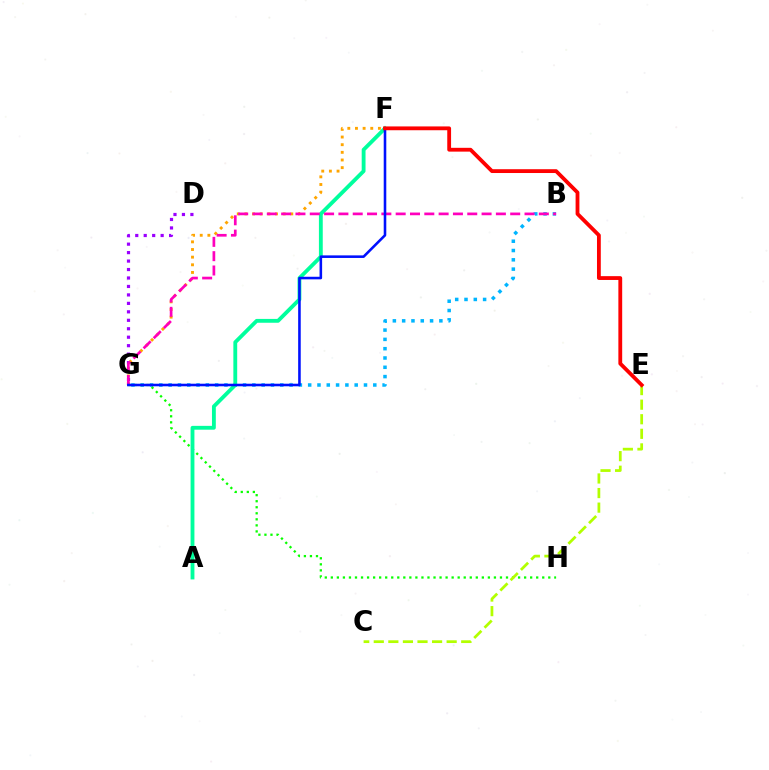{('D', 'G'): [{'color': '#9b00ff', 'line_style': 'dotted', 'thickness': 2.3}], ('F', 'G'): [{'color': '#ffa500', 'line_style': 'dotted', 'thickness': 2.08}, {'color': '#0010ff', 'line_style': 'solid', 'thickness': 1.86}], ('B', 'G'): [{'color': '#00b5ff', 'line_style': 'dotted', 'thickness': 2.53}, {'color': '#ff00bd', 'line_style': 'dashed', 'thickness': 1.94}], ('G', 'H'): [{'color': '#08ff00', 'line_style': 'dotted', 'thickness': 1.64}], ('A', 'F'): [{'color': '#00ff9d', 'line_style': 'solid', 'thickness': 2.76}], ('C', 'E'): [{'color': '#b3ff00', 'line_style': 'dashed', 'thickness': 1.98}], ('E', 'F'): [{'color': '#ff0000', 'line_style': 'solid', 'thickness': 2.74}]}